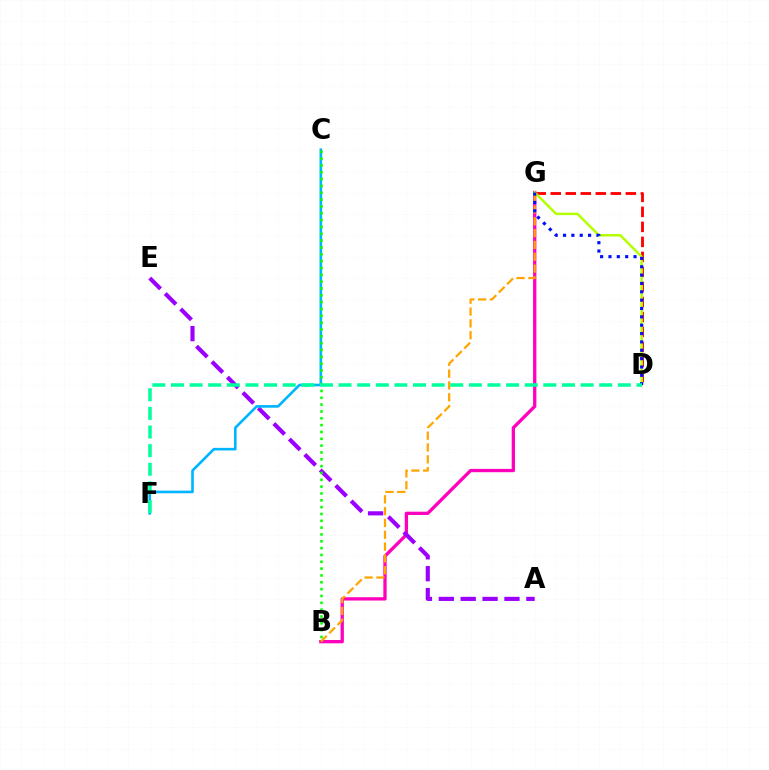{('B', 'G'): [{'color': '#ff00bd', 'line_style': 'solid', 'thickness': 2.37}, {'color': '#ffa500', 'line_style': 'dashed', 'thickness': 1.61}], ('A', 'E'): [{'color': '#9b00ff', 'line_style': 'dashed', 'thickness': 2.97}], ('D', 'G'): [{'color': '#ff0000', 'line_style': 'dashed', 'thickness': 2.04}, {'color': '#b3ff00', 'line_style': 'solid', 'thickness': 1.78}, {'color': '#0010ff', 'line_style': 'dotted', 'thickness': 2.27}], ('C', 'F'): [{'color': '#00b5ff', 'line_style': 'solid', 'thickness': 1.89}], ('B', 'C'): [{'color': '#08ff00', 'line_style': 'dotted', 'thickness': 1.86}], ('D', 'F'): [{'color': '#00ff9d', 'line_style': 'dashed', 'thickness': 2.53}]}